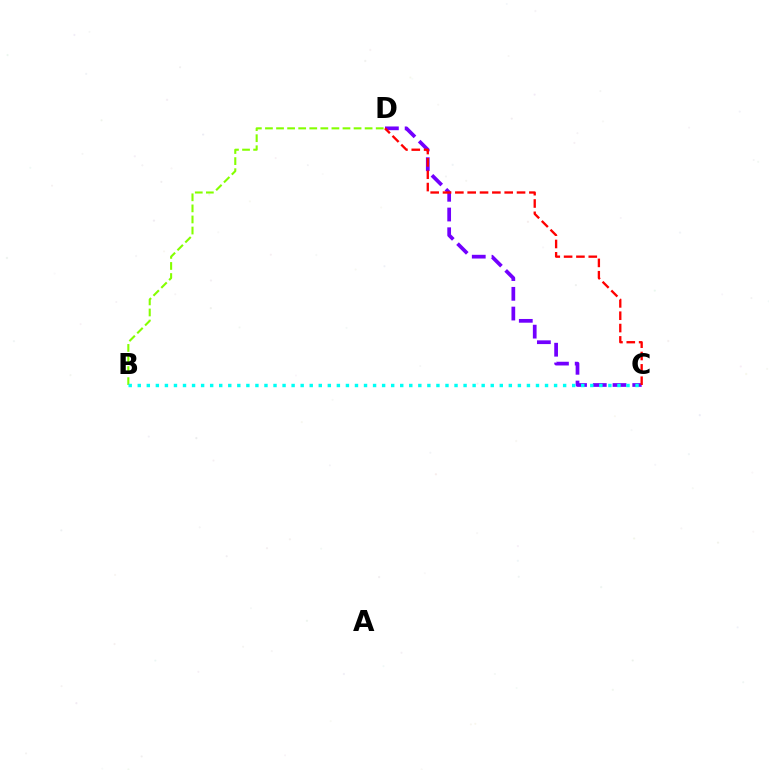{('B', 'D'): [{'color': '#84ff00', 'line_style': 'dashed', 'thickness': 1.5}], ('C', 'D'): [{'color': '#7200ff', 'line_style': 'dashed', 'thickness': 2.68}, {'color': '#ff0000', 'line_style': 'dashed', 'thickness': 1.68}], ('B', 'C'): [{'color': '#00fff6', 'line_style': 'dotted', 'thickness': 2.46}]}